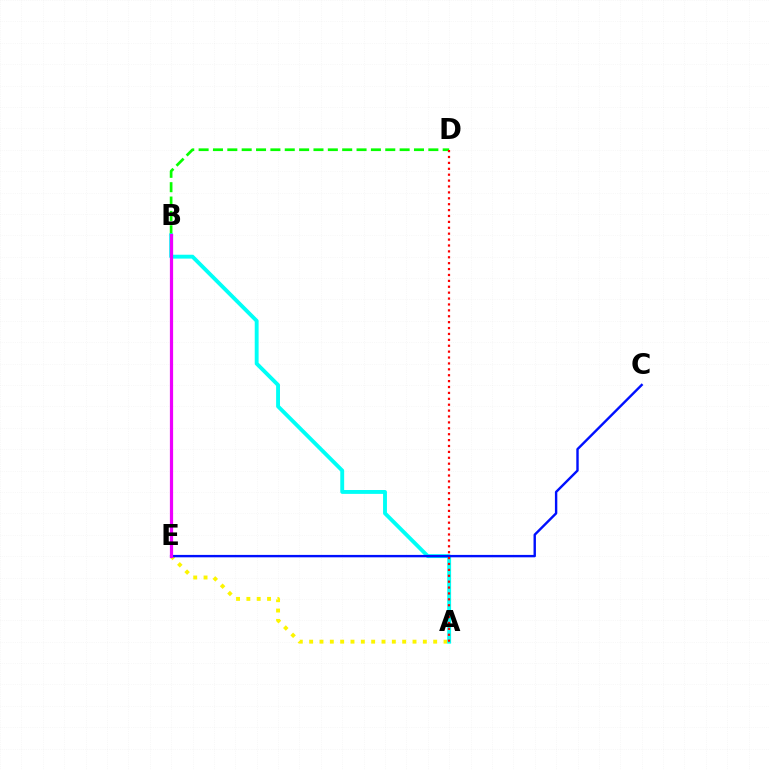{('A', 'E'): [{'color': '#fcf500', 'line_style': 'dotted', 'thickness': 2.81}], ('B', 'D'): [{'color': '#08ff00', 'line_style': 'dashed', 'thickness': 1.95}], ('A', 'B'): [{'color': '#00fff6', 'line_style': 'solid', 'thickness': 2.79}], ('C', 'E'): [{'color': '#0010ff', 'line_style': 'solid', 'thickness': 1.73}], ('A', 'D'): [{'color': '#ff0000', 'line_style': 'dotted', 'thickness': 1.6}], ('B', 'E'): [{'color': '#ee00ff', 'line_style': 'solid', 'thickness': 2.32}]}